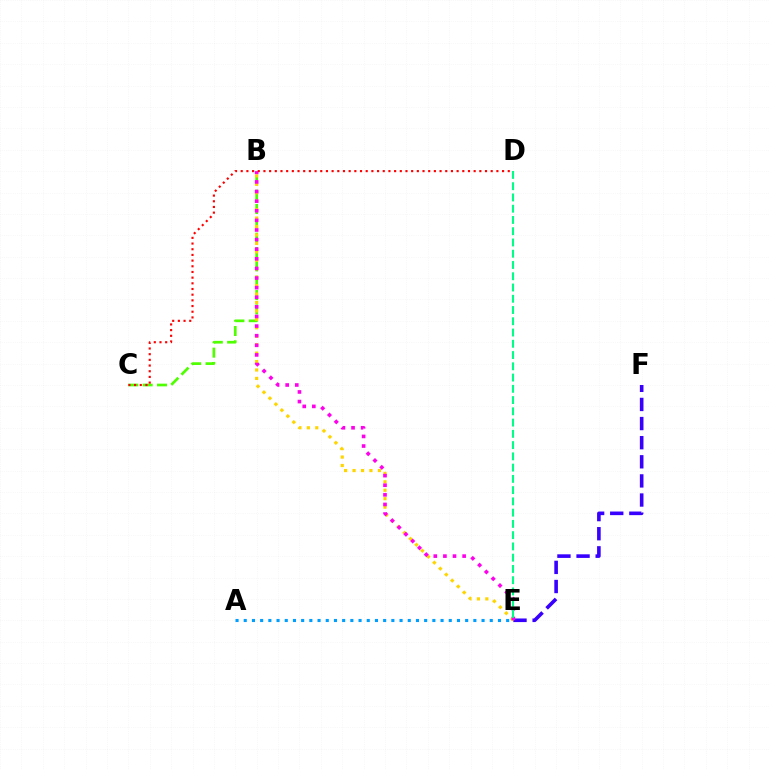{('E', 'F'): [{'color': '#3700ff', 'line_style': 'dashed', 'thickness': 2.6}], ('B', 'C'): [{'color': '#4fff00', 'line_style': 'dashed', 'thickness': 1.95}], ('B', 'E'): [{'color': '#ffd500', 'line_style': 'dotted', 'thickness': 2.29}, {'color': '#ff00ed', 'line_style': 'dotted', 'thickness': 2.61}], ('A', 'E'): [{'color': '#009eff', 'line_style': 'dotted', 'thickness': 2.23}], ('D', 'E'): [{'color': '#00ff86', 'line_style': 'dashed', 'thickness': 1.53}], ('C', 'D'): [{'color': '#ff0000', 'line_style': 'dotted', 'thickness': 1.54}]}